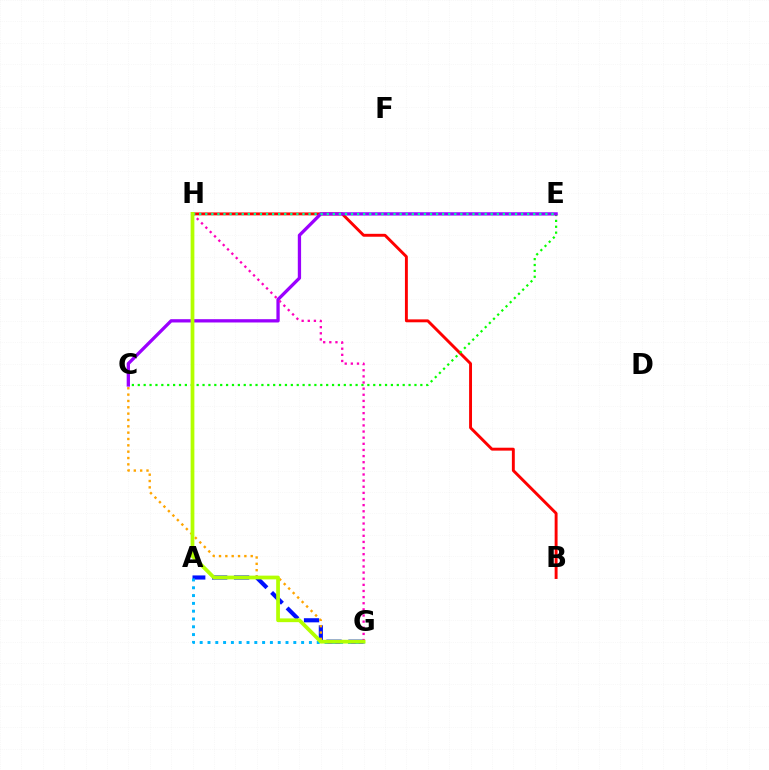{('B', 'H'): [{'color': '#ff0000', 'line_style': 'solid', 'thickness': 2.1}], ('A', 'G'): [{'color': '#0010ff', 'line_style': 'dashed', 'thickness': 2.98}, {'color': '#00b5ff', 'line_style': 'dotted', 'thickness': 2.12}], ('C', 'E'): [{'color': '#08ff00', 'line_style': 'dotted', 'thickness': 1.6}, {'color': '#9b00ff', 'line_style': 'solid', 'thickness': 2.37}], ('C', 'G'): [{'color': '#ffa500', 'line_style': 'dotted', 'thickness': 1.72}], ('G', 'H'): [{'color': '#ff00bd', 'line_style': 'dotted', 'thickness': 1.67}, {'color': '#b3ff00', 'line_style': 'solid', 'thickness': 2.7}], ('E', 'H'): [{'color': '#00ff9d', 'line_style': 'dotted', 'thickness': 1.65}]}